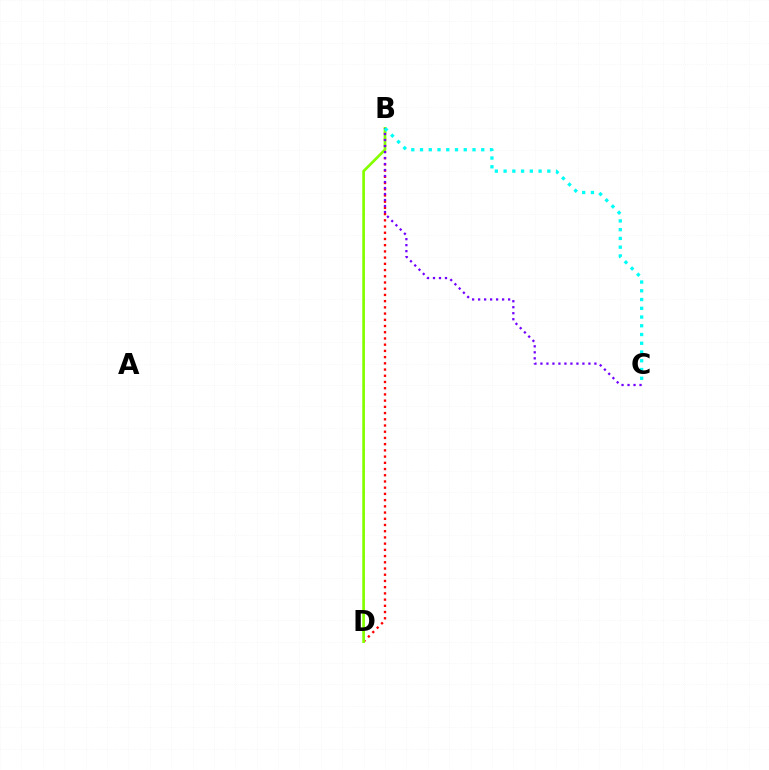{('B', 'D'): [{'color': '#ff0000', 'line_style': 'dotted', 'thickness': 1.69}, {'color': '#84ff00', 'line_style': 'solid', 'thickness': 1.95}], ('B', 'C'): [{'color': '#7200ff', 'line_style': 'dotted', 'thickness': 1.63}, {'color': '#00fff6', 'line_style': 'dotted', 'thickness': 2.38}]}